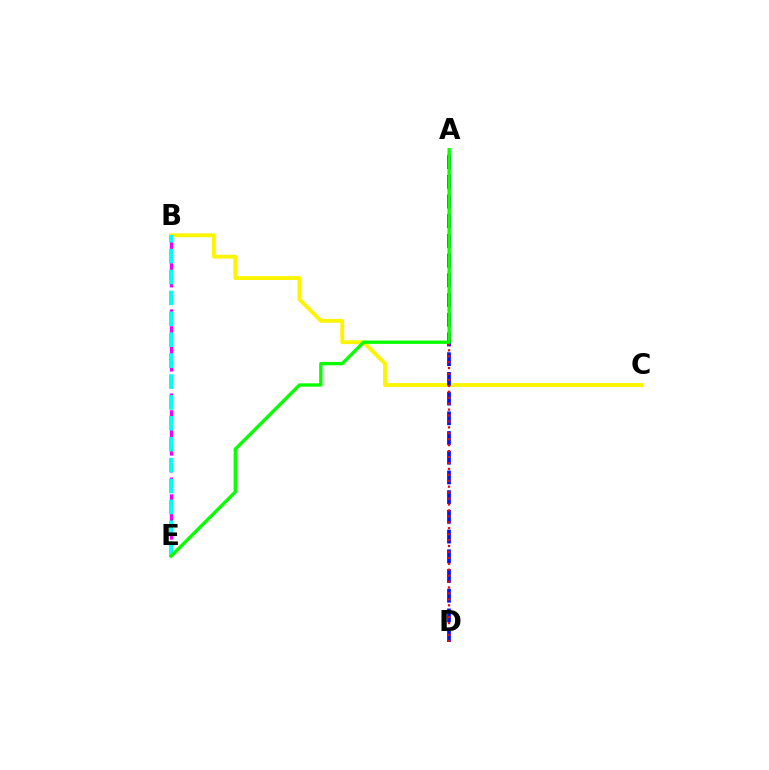{('B', 'C'): [{'color': '#fcf500', 'line_style': 'solid', 'thickness': 2.79}], ('B', 'E'): [{'color': '#ee00ff', 'line_style': 'dashed', 'thickness': 2.28}, {'color': '#00fff6', 'line_style': 'dashed', 'thickness': 2.84}], ('A', 'D'): [{'color': '#0010ff', 'line_style': 'dashed', 'thickness': 2.68}, {'color': '#ff0000', 'line_style': 'dotted', 'thickness': 1.61}], ('A', 'E'): [{'color': '#08ff00', 'line_style': 'solid', 'thickness': 2.42}]}